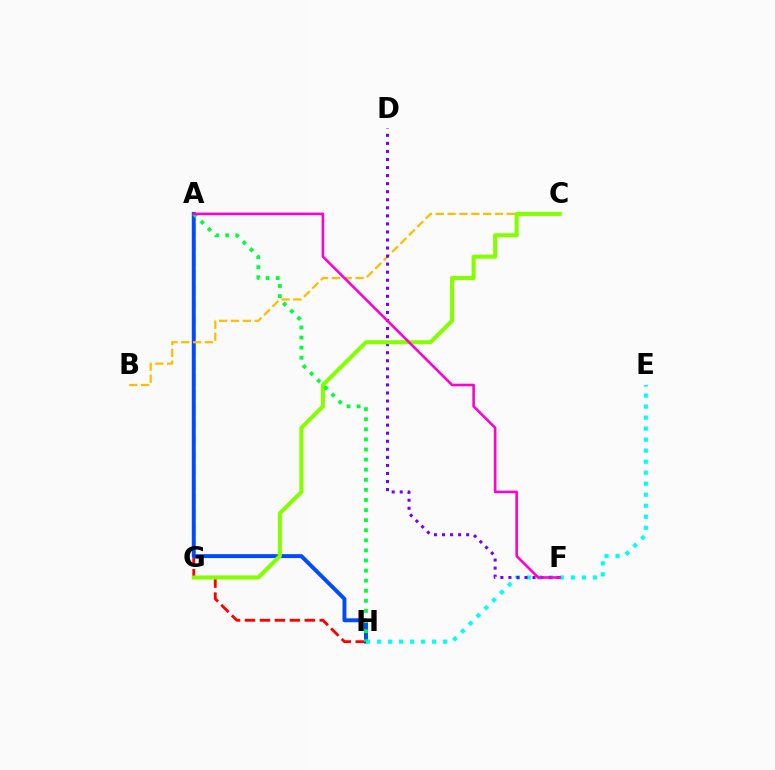{('A', 'H'): [{'color': '#ff0000', 'line_style': 'dashed', 'thickness': 2.03}, {'color': '#004bff', 'line_style': 'solid', 'thickness': 2.83}, {'color': '#00ff39', 'line_style': 'dotted', 'thickness': 2.74}], ('E', 'H'): [{'color': '#00fff6', 'line_style': 'dotted', 'thickness': 2.99}], ('B', 'C'): [{'color': '#ffbd00', 'line_style': 'dashed', 'thickness': 1.61}], ('D', 'F'): [{'color': '#7200ff', 'line_style': 'dotted', 'thickness': 2.19}], ('C', 'G'): [{'color': '#84ff00', 'line_style': 'solid', 'thickness': 2.93}], ('A', 'F'): [{'color': '#ff00cf', 'line_style': 'solid', 'thickness': 1.87}]}